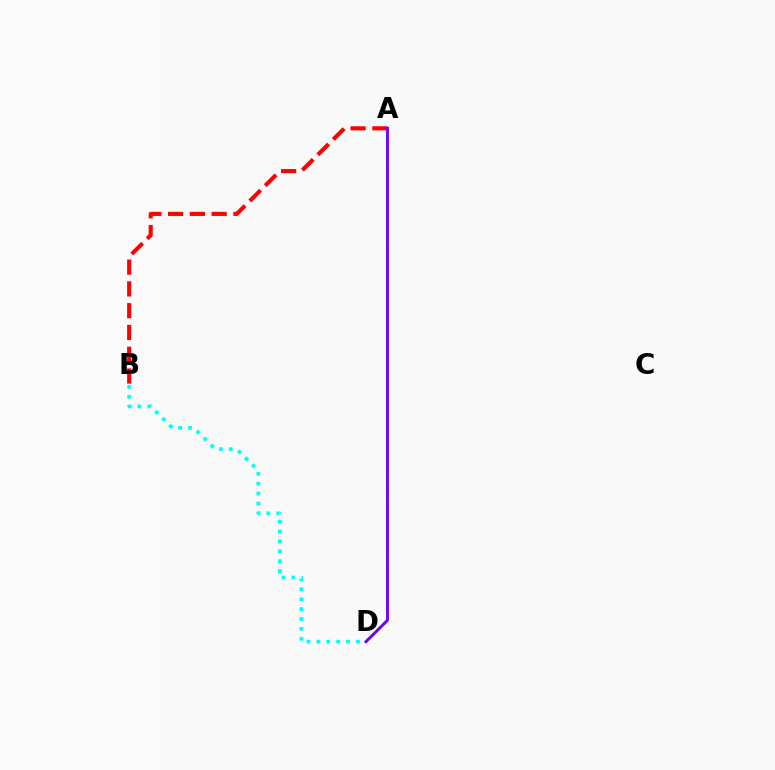{('A', 'B'): [{'color': '#ff0000', 'line_style': 'dashed', 'thickness': 2.96}], ('A', 'D'): [{'color': '#84ff00', 'line_style': 'dotted', 'thickness': 2.2}, {'color': '#7200ff', 'line_style': 'solid', 'thickness': 2.08}], ('B', 'D'): [{'color': '#00fff6', 'line_style': 'dotted', 'thickness': 2.69}]}